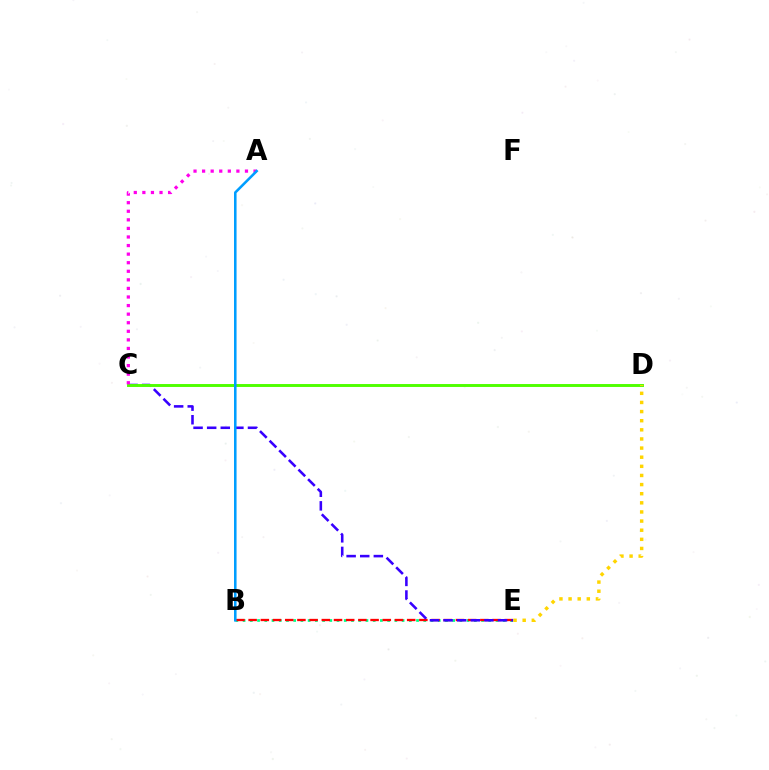{('B', 'E'): [{'color': '#00ff86', 'line_style': 'dotted', 'thickness': 1.96}, {'color': '#ff0000', 'line_style': 'dashed', 'thickness': 1.66}], ('C', 'E'): [{'color': '#3700ff', 'line_style': 'dashed', 'thickness': 1.85}], ('C', 'D'): [{'color': '#4fff00', 'line_style': 'solid', 'thickness': 2.1}], ('D', 'E'): [{'color': '#ffd500', 'line_style': 'dotted', 'thickness': 2.48}], ('A', 'C'): [{'color': '#ff00ed', 'line_style': 'dotted', 'thickness': 2.33}], ('A', 'B'): [{'color': '#009eff', 'line_style': 'solid', 'thickness': 1.84}]}